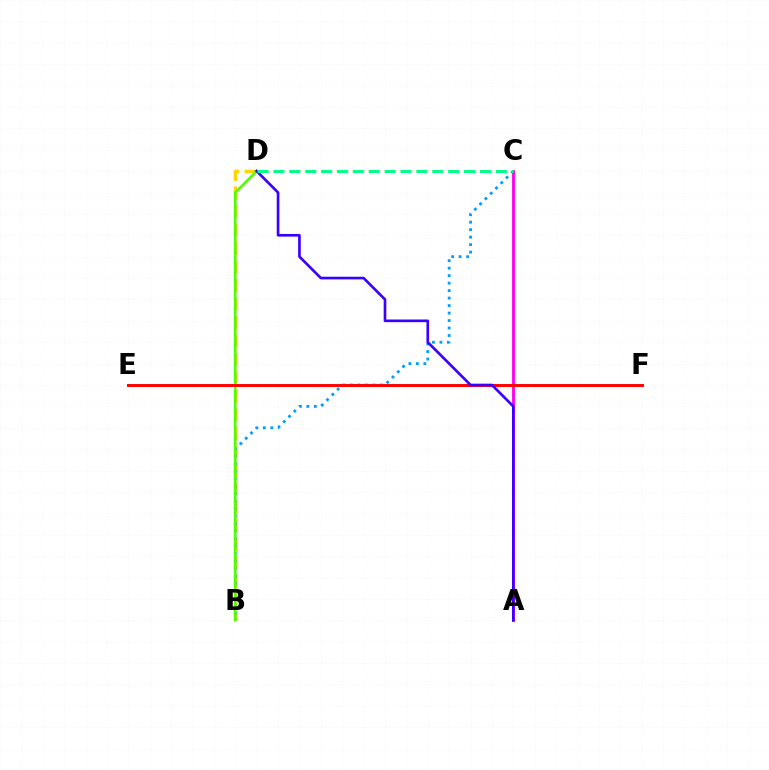{('B', 'D'): [{'color': '#ffd500', 'line_style': 'dashed', 'thickness': 2.51}, {'color': '#4fff00', 'line_style': 'solid', 'thickness': 1.83}], ('B', 'C'): [{'color': '#009eff', 'line_style': 'dotted', 'thickness': 2.03}], ('A', 'C'): [{'color': '#ff00ed', 'line_style': 'solid', 'thickness': 2.05}], ('E', 'F'): [{'color': '#ff0000', 'line_style': 'solid', 'thickness': 2.12}], ('A', 'D'): [{'color': '#3700ff', 'line_style': 'solid', 'thickness': 1.91}], ('C', 'D'): [{'color': '#00ff86', 'line_style': 'dashed', 'thickness': 2.16}]}